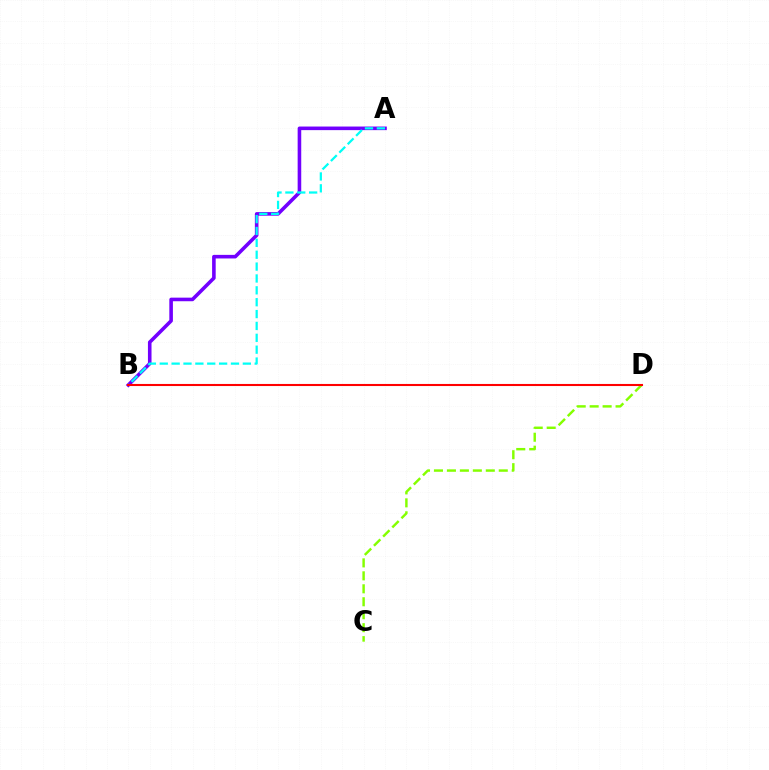{('C', 'D'): [{'color': '#84ff00', 'line_style': 'dashed', 'thickness': 1.76}], ('A', 'B'): [{'color': '#7200ff', 'line_style': 'solid', 'thickness': 2.58}, {'color': '#00fff6', 'line_style': 'dashed', 'thickness': 1.61}], ('B', 'D'): [{'color': '#ff0000', 'line_style': 'solid', 'thickness': 1.5}]}